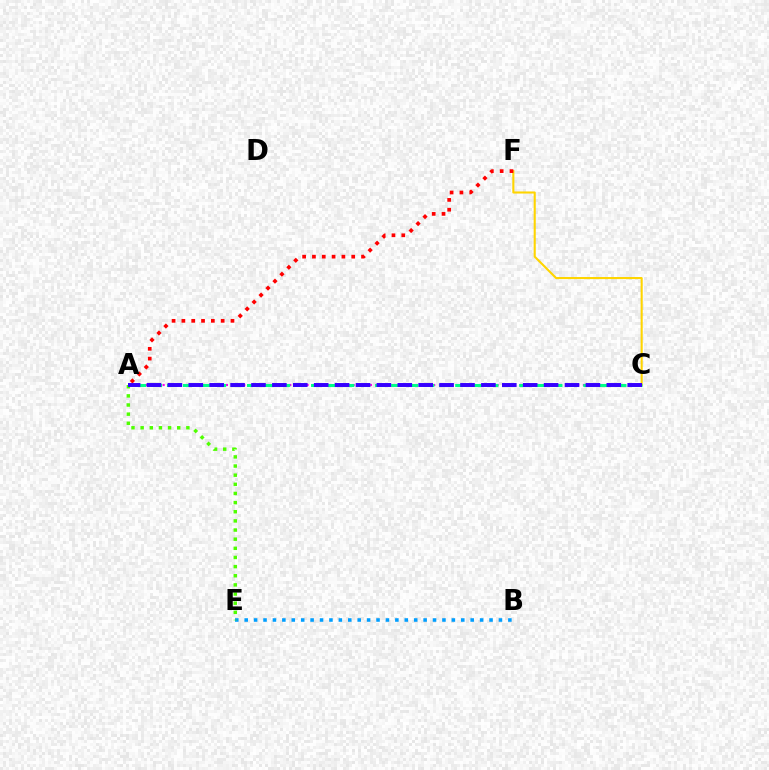{('B', 'E'): [{'color': '#009eff', 'line_style': 'dotted', 'thickness': 2.56}], ('C', 'F'): [{'color': '#ffd500', 'line_style': 'solid', 'thickness': 1.5}], ('A', 'E'): [{'color': '#4fff00', 'line_style': 'dotted', 'thickness': 2.48}], ('A', 'F'): [{'color': '#ff0000', 'line_style': 'dotted', 'thickness': 2.67}], ('A', 'C'): [{'color': '#ff00ed', 'line_style': 'dotted', 'thickness': 1.56}, {'color': '#00ff86', 'line_style': 'dashed', 'thickness': 2.18}, {'color': '#3700ff', 'line_style': 'dashed', 'thickness': 2.84}]}